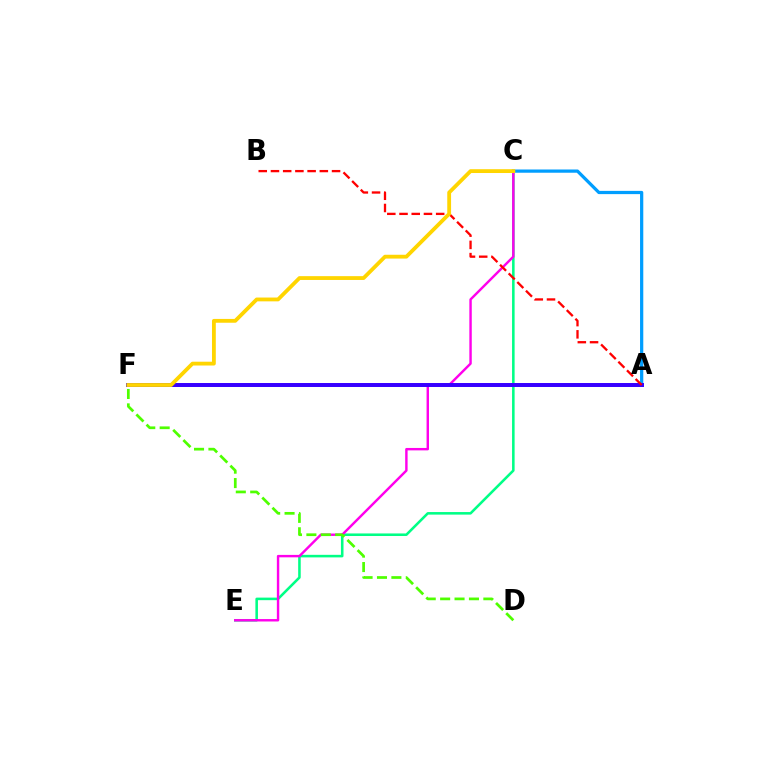{('A', 'C'): [{'color': '#009eff', 'line_style': 'solid', 'thickness': 2.33}], ('C', 'E'): [{'color': '#00ff86', 'line_style': 'solid', 'thickness': 1.84}, {'color': '#ff00ed', 'line_style': 'solid', 'thickness': 1.75}], ('A', 'F'): [{'color': '#3700ff', 'line_style': 'solid', 'thickness': 2.87}], ('D', 'F'): [{'color': '#4fff00', 'line_style': 'dashed', 'thickness': 1.96}], ('A', 'B'): [{'color': '#ff0000', 'line_style': 'dashed', 'thickness': 1.66}], ('C', 'F'): [{'color': '#ffd500', 'line_style': 'solid', 'thickness': 2.74}]}